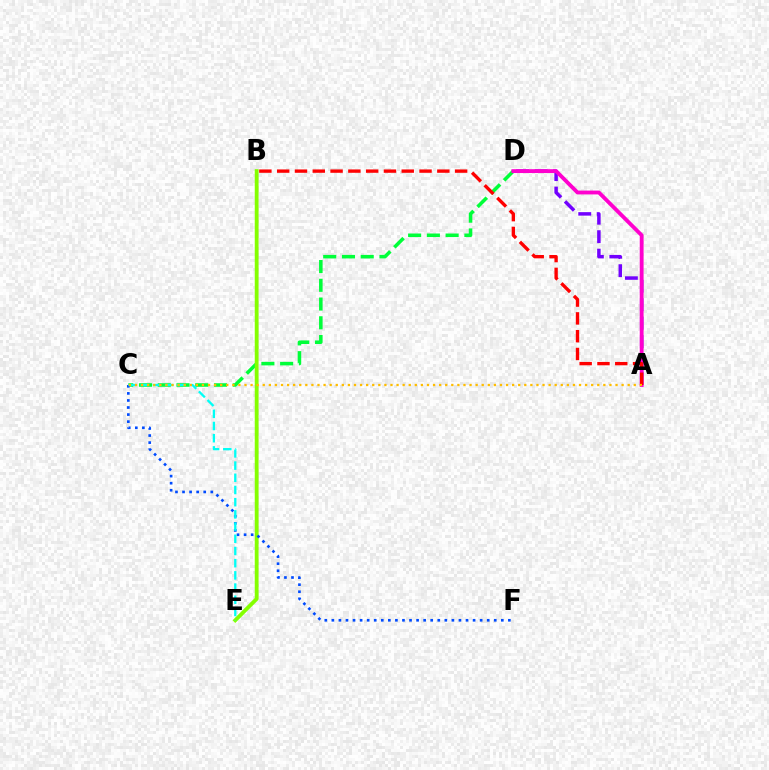{('C', 'D'): [{'color': '#00ff39', 'line_style': 'dashed', 'thickness': 2.55}], ('B', 'E'): [{'color': '#84ff00', 'line_style': 'solid', 'thickness': 2.76}], ('A', 'D'): [{'color': '#7200ff', 'line_style': 'dashed', 'thickness': 2.51}, {'color': '#ff00cf', 'line_style': 'solid', 'thickness': 2.77}], ('C', 'F'): [{'color': '#004bff', 'line_style': 'dotted', 'thickness': 1.92}], ('A', 'B'): [{'color': '#ff0000', 'line_style': 'dashed', 'thickness': 2.42}], ('C', 'E'): [{'color': '#00fff6', 'line_style': 'dashed', 'thickness': 1.66}], ('A', 'C'): [{'color': '#ffbd00', 'line_style': 'dotted', 'thickness': 1.65}]}